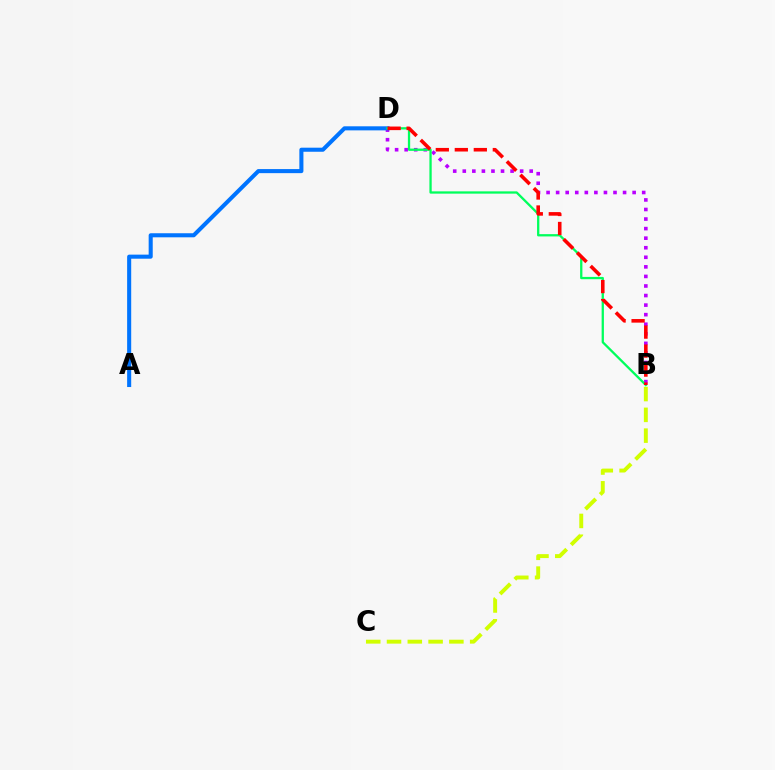{('B', 'D'): [{'color': '#b900ff', 'line_style': 'dotted', 'thickness': 2.6}, {'color': '#00ff5c', 'line_style': 'solid', 'thickness': 1.65}, {'color': '#ff0000', 'line_style': 'dashed', 'thickness': 2.58}], ('A', 'D'): [{'color': '#0074ff', 'line_style': 'solid', 'thickness': 2.93}], ('B', 'C'): [{'color': '#d1ff00', 'line_style': 'dashed', 'thickness': 2.82}]}